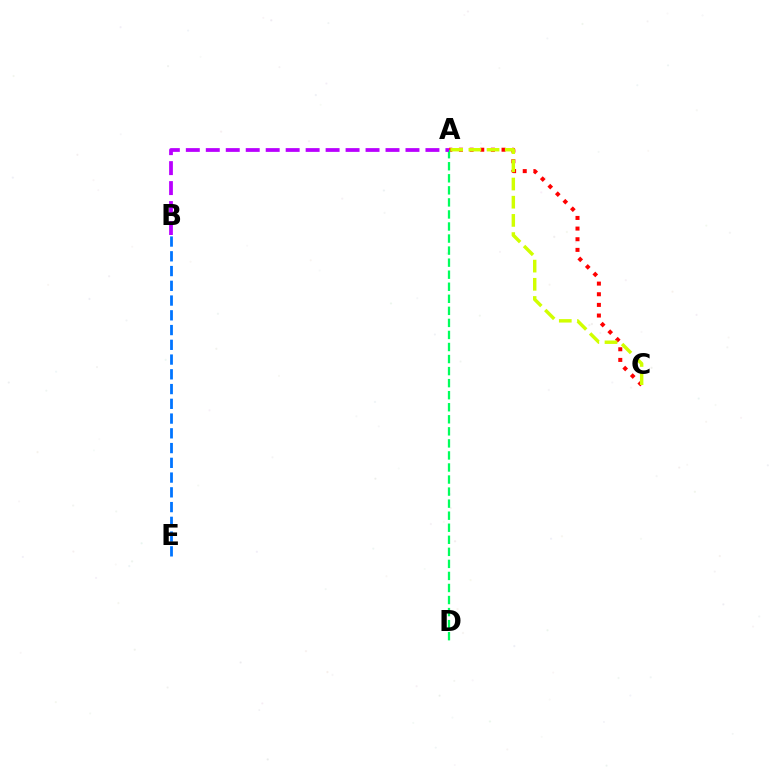{('A', 'C'): [{'color': '#ff0000', 'line_style': 'dotted', 'thickness': 2.89}, {'color': '#d1ff00', 'line_style': 'dashed', 'thickness': 2.47}], ('A', 'D'): [{'color': '#00ff5c', 'line_style': 'dashed', 'thickness': 1.64}], ('A', 'B'): [{'color': '#b900ff', 'line_style': 'dashed', 'thickness': 2.71}], ('B', 'E'): [{'color': '#0074ff', 'line_style': 'dashed', 'thickness': 2.0}]}